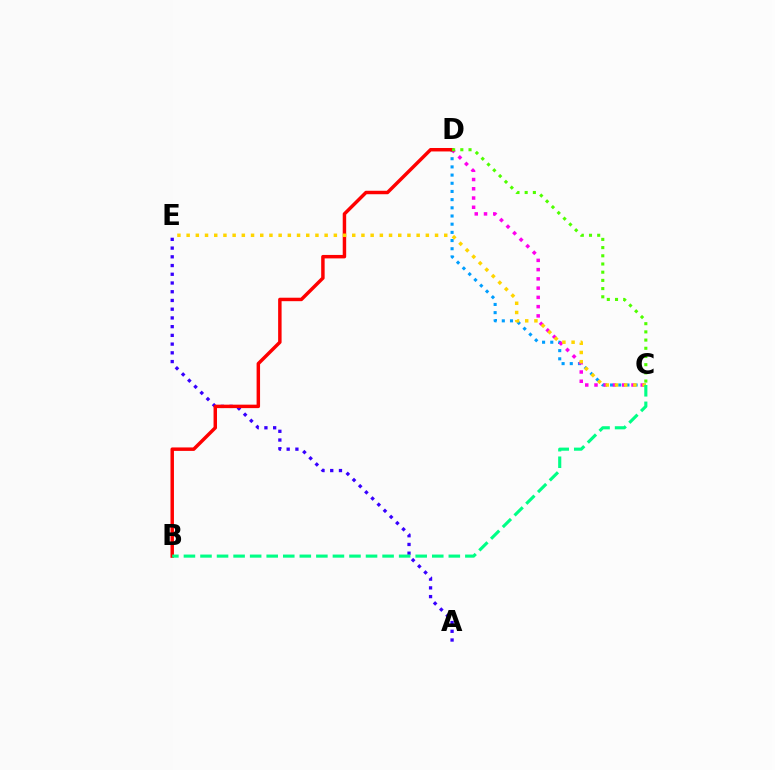{('C', 'D'): [{'color': '#009eff', 'line_style': 'dotted', 'thickness': 2.22}, {'color': '#ff00ed', 'line_style': 'dotted', 'thickness': 2.51}, {'color': '#4fff00', 'line_style': 'dotted', 'thickness': 2.23}], ('A', 'E'): [{'color': '#3700ff', 'line_style': 'dotted', 'thickness': 2.37}], ('B', 'D'): [{'color': '#ff0000', 'line_style': 'solid', 'thickness': 2.49}], ('C', 'E'): [{'color': '#ffd500', 'line_style': 'dotted', 'thickness': 2.5}], ('B', 'C'): [{'color': '#00ff86', 'line_style': 'dashed', 'thickness': 2.25}]}